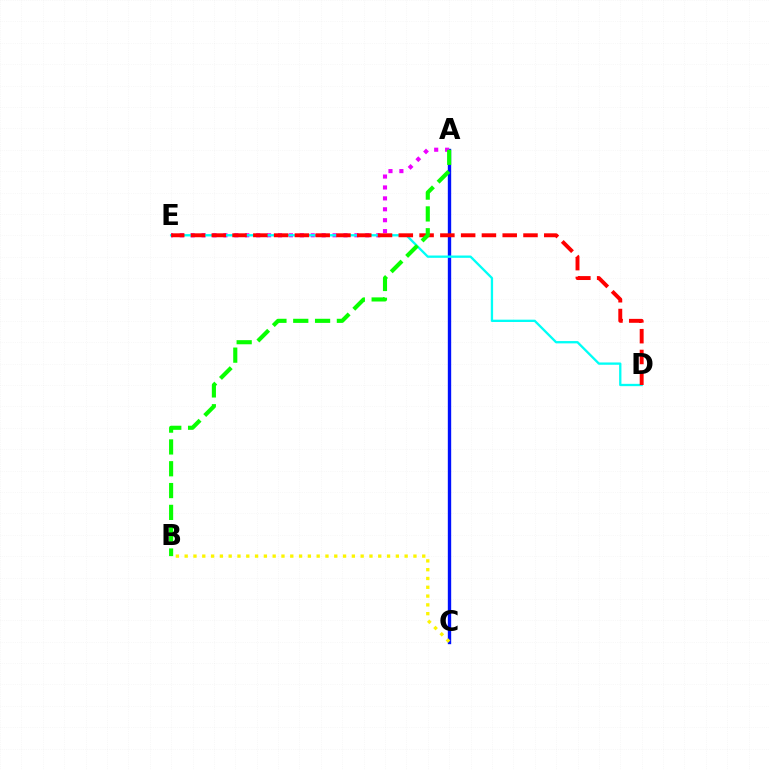{('A', 'C'): [{'color': '#0010ff', 'line_style': 'solid', 'thickness': 2.42}], ('B', 'C'): [{'color': '#fcf500', 'line_style': 'dotted', 'thickness': 2.39}], ('A', 'E'): [{'color': '#ee00ff', 'line_style': 'dotted', 'thickness': 2.97}], ('D', 'E'): [{'color': '#00fff6', 'line_style': 'solid', 'thickness': 1.67}, {'color': '#ff0000', 'line_style': 'dashed', 'thickness': 2.82}], ('A', 'B'): [{'color': '#08ff00', 'line_style': 'dashed', 'thickness': 2.96}]}